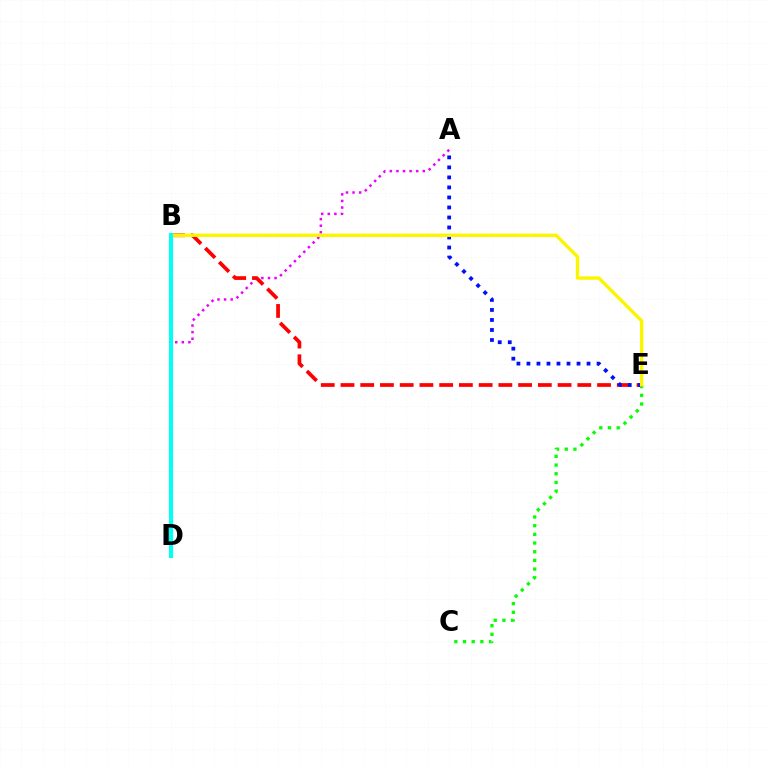{('C', 'E'): [{'color': '#08ff00', 'line_style': 'dotted', 'thickness': 2.36}], ('A', 'D'): [{'color': '#ee00ff', 'line_style': 'dotted', 'thickness': 1.79}], ('B', 'E'): [{'color': '#ff0000', 'line_style': 'dashed', 'thickness': 2.68}, {'color': '#fcf500', 'line_style': 'solid', 'thickness': 2.44}], ('A', 'E'): [{'color': '#0010ff', 'line_style': 'dotted', 'thickness': 2.72}], ('B', 'D'): [{'color': '#00fff6', 'line_style': 'solid', 'thickness': 2.93}]}